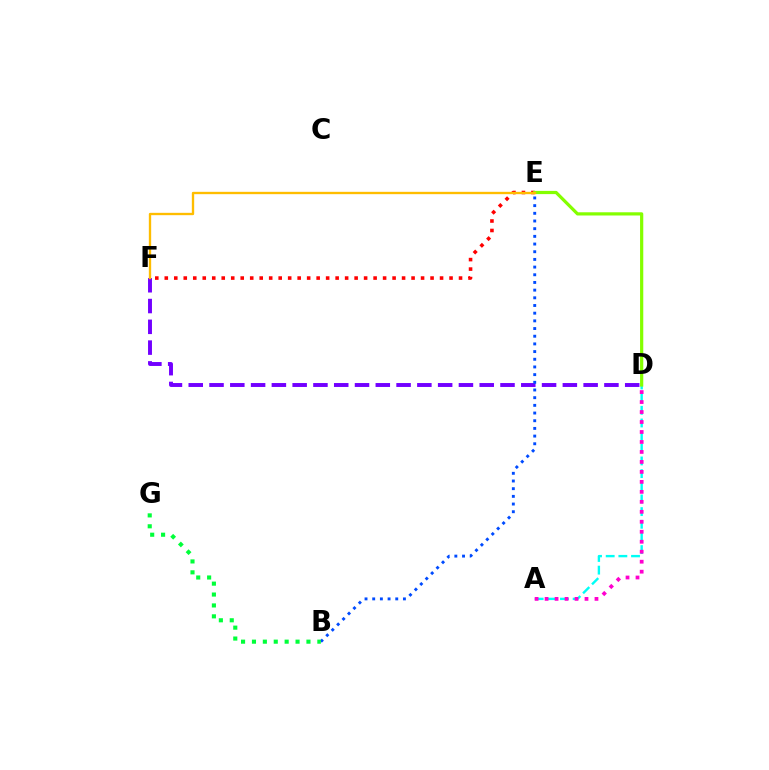{('D', 'F'): [{'color': '#7200ff', 'line_style': 'dashed', 'thickness': 2.82}], ('A', 'D'): [{'color': '#00fff6', 'line_style': 'dashed', 'thickness': 1.72}, {'color': '#ff00cf', 'line_style': 'dotted', 'thickness': 2.71}], ('B', 'E'): [{'color': '#004bff', 'line_style': 'dotted', 'thickness': 2.09}], ('E', 'F'): [{'color': '#ff0000', 'line_style': 'dotted', 'thickness': 2.58}, {'color': '#ffbd00', 'line_style': 'solid', 'thickness': 1.69}], ('D', 'E'): [{'color': '#84ff00', 'line_style': 'solid', 'thickness': 2.32}], ('B', 'G'): [{'color': '#00ff39', 'line_style': 'dotted', 'thickness': 2.96}]}